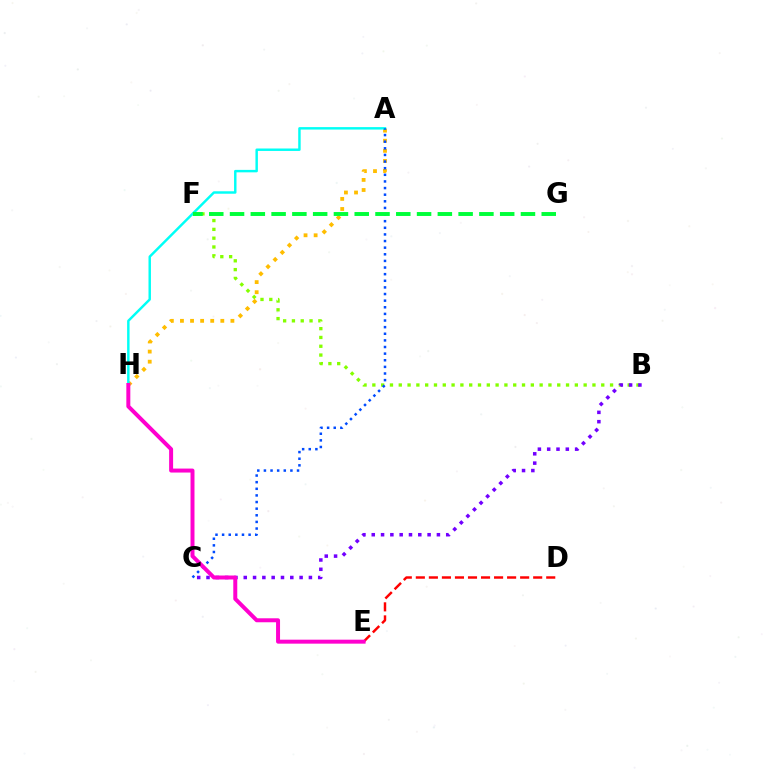{('B', 'F'): [{'color': '#84ff00', 'line_style': 'dotted', 'thickness': 2.39}], ('D', 'E'): [{'color': '#ff0000', 'line_style': 'dashed', 'thickness': 1.77}], ('A', 'H'): [{'color': '#ffbd00', 'line_style': 'dotted', 'thickness': 2.74}, {'color': '#00fff6', 'line_style': 'solid', 'thickness': 1.76}], ('B', 'C'): [{'color': '#7200ff', 'line_style': 'dotted', 'thickness': 2.53}], ('A', 'C'): [{'color': '#004bff', 'line_style': 'dotted', 'thickness': 1.8}], ('F', 'G'): [{'color': '#00ff39', 'line_style': 'dashed', 'thickness': 2.82}], ('E', 'H'): [{'color': '#ff00cf', 'line_style': 'solid', 'thickness': 2.86}]}